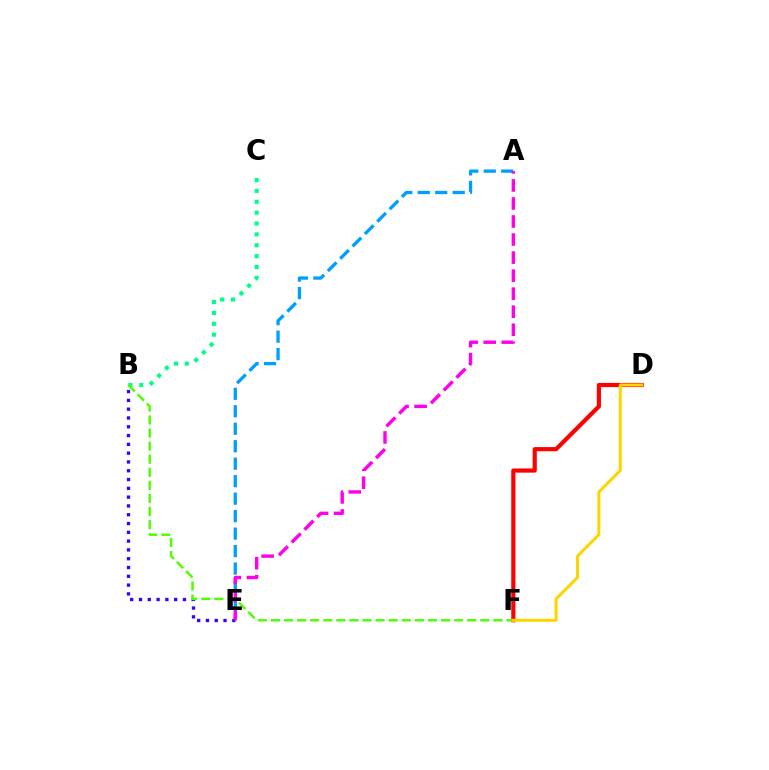{('A', 'E'): [{'color': '#009eff', 'line_style': 'dashed', 'thickness': 2.37}, {'color': '#ff00ed', 'line_style': 'dashed', 'thickness': 2.45}], ('D', 'F'): [{'color': '#ff0000', 'line_style': 'solid', 'thickness': 2.99}, {'color': '#ffd500', 'line_style': 'solid', 'thickness': 2.18}], ('B', 'E'): [{'color': '#3700ff', 'line_style': 'dotted', 'thickness': 2.39}], ('B', 'C'): [{'color': '#00ff86', 'line_style': 'dotted', 'thickness': 2.96}], ('B', 'F'): [{'color': '#4fff00', 'line_style': 'dashed', 'thickness': 1.78}]}